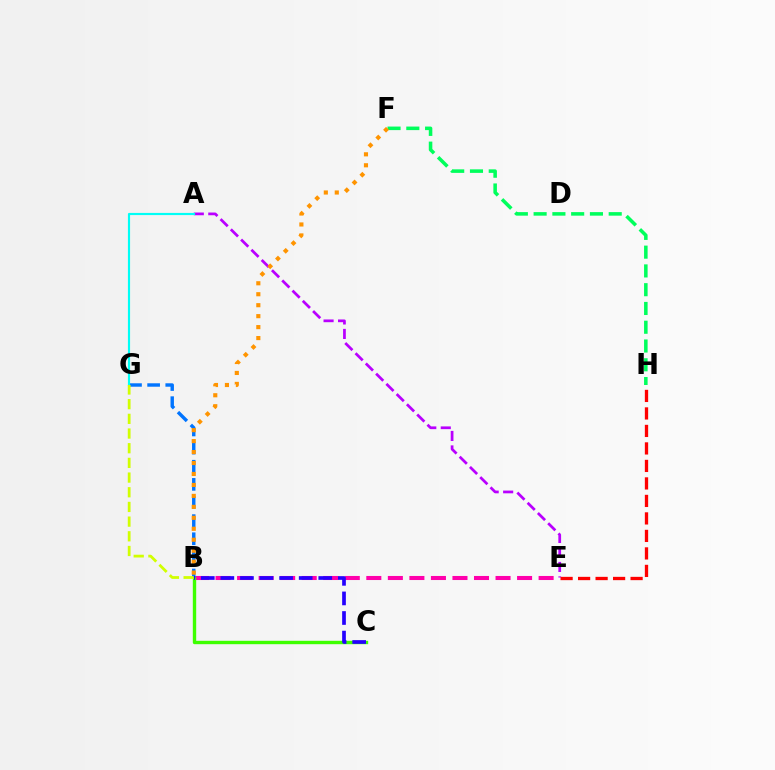{('A', 'E'): [{'color': '#b900ff', 'line_style': 'dashed', 'thickness': 1.97}], ('B', 'E'): [{'color': '#ff00ac', 'line_style': 'dashed', 'thickness': 2.93}], ('B', 'C'): [{'color': '#3dff00', 'line_style': 'solid', 'thickness': 2.43}, {'color': '#2500ff', 'line_style': 'dashed', 'thickness': 2.66}], ('F', 'H'): [{'color': '#00ff5c', 'line_style': 'dashed', 'thickness': 2.55}], ('B', 'G'): [{'color': '#0074ff', 'line_style': 'dashed', 'thickness': 2.46}, {'color': '#d1ff00', 'line_style': 'dashed', 'thickness': 1.99}], ('A', 'G'): [{'color': '#00fff6', 'line_style': 'solid', 'thickness': 1.56}], ('B', 'F'): [{'color': '#ff9400', 'line_style': 'dotted', 'thickness': 2.98}], ('E', 'H'): [{'color': '#ff0000', 'line_style': 'dashed', 'thickness': 2.38}]}